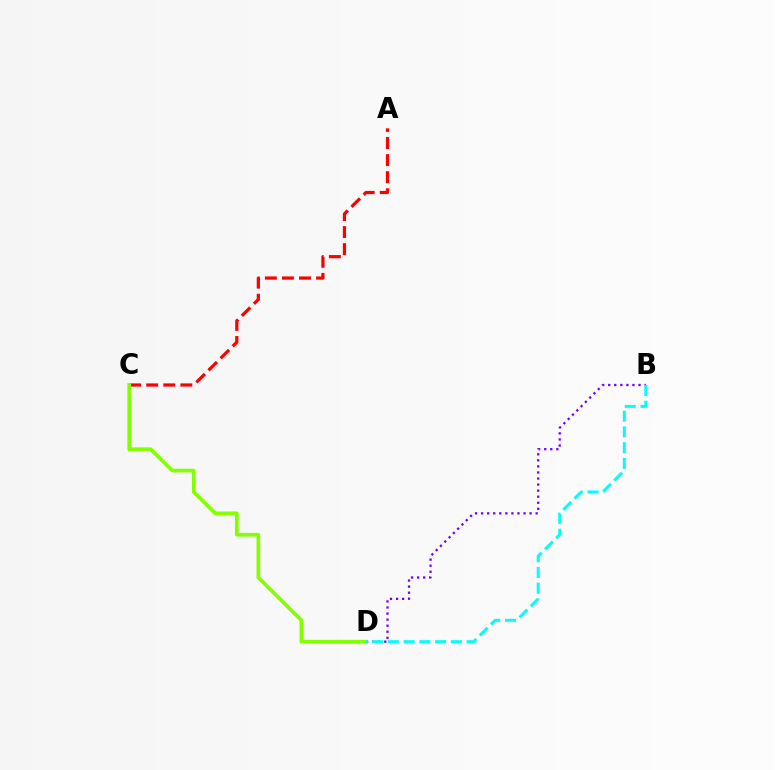{('A', 'C'): [{'color': '#ff0000', 'line_style': 'dashed', 'thickness': 2.32}], ('B', 'D'): [{'color': '#7200ff', 'line_style': 'dotted', 'thickness': 1.65}, {'color': '#00fff6', 'line_style': 'dashed', 'thickness': 2.14}], ('C', 'D'): [{'color': '#84ff00', 'line_style': 'solid', 'thickness': 2.65}]}